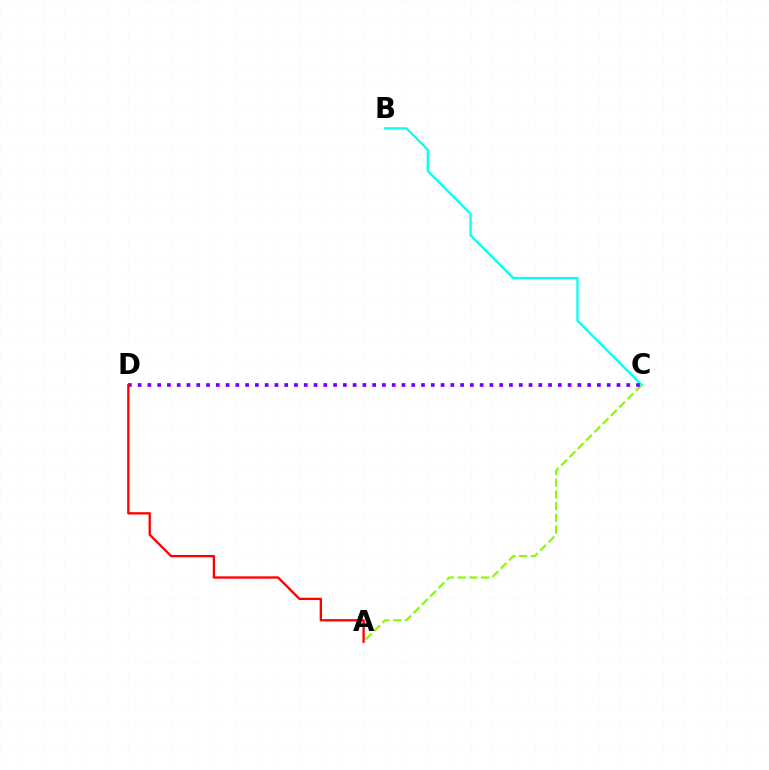{('B', 'C'): [{'color': '#00fff6', 'line_style': 'solid', 'thickness': 1.62}], ('A', 'C'): [{'color': '#84ff00', 'line_style': 'dashed', 'thickness': 1.59}], ('C', 'D'): [{'color': '#7200ff', 'line_style': 'dotted', 'thickness': 2.66}], ('A', 'D'): [{'color': '#ff0000', 'line_style': 'solid', 'thickness': 1.67}]}